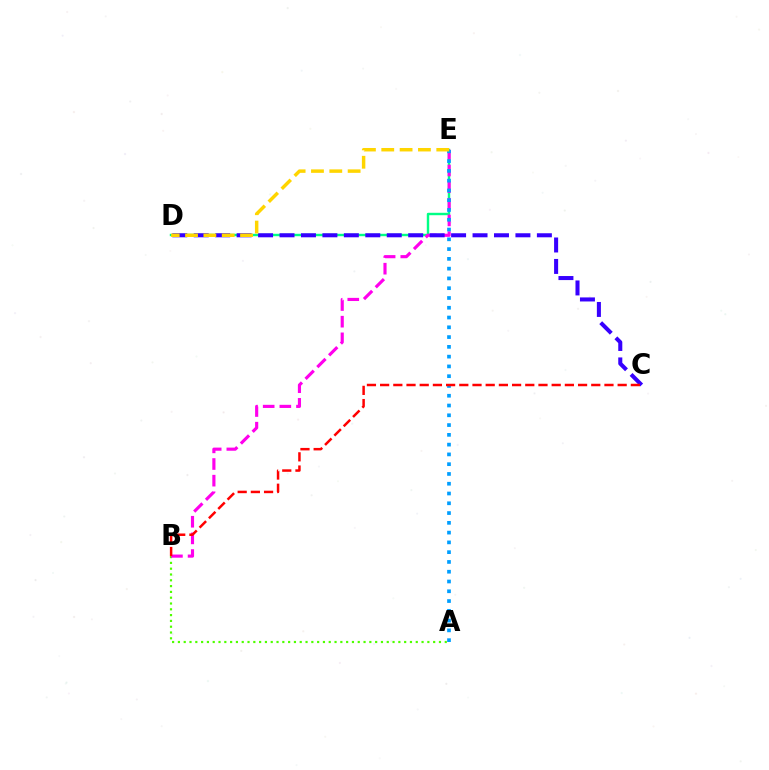{('D', 'E'): [{'color': '#00ff86', 'line_style': 'solid', 'thickness': 1.74}, {'color': '#ffd500', 'line_style': 'dashed', 'thickness': 2.49}], ('A', 'B'): [{'color': '#4fff00', 'line_style': 'dotted', 'thickness': 1.58}], ('B', 'E'): [{'color': '#ff00ed', 'line_style': 'dashed', 'thickness': 2.26}], ('A', 'E'): [{'color': '#009eff', 'line_style': 'dotted', 'thickness': 2.66}], ('C', 'D'): [{'color': '#3700ff', 'line_style': 'dashed', 'thickness': 2.91}], ('B', 'C'): [{'color': '#ff0000', 'line_style': 'dashed', 'thickness': 1.79}]}